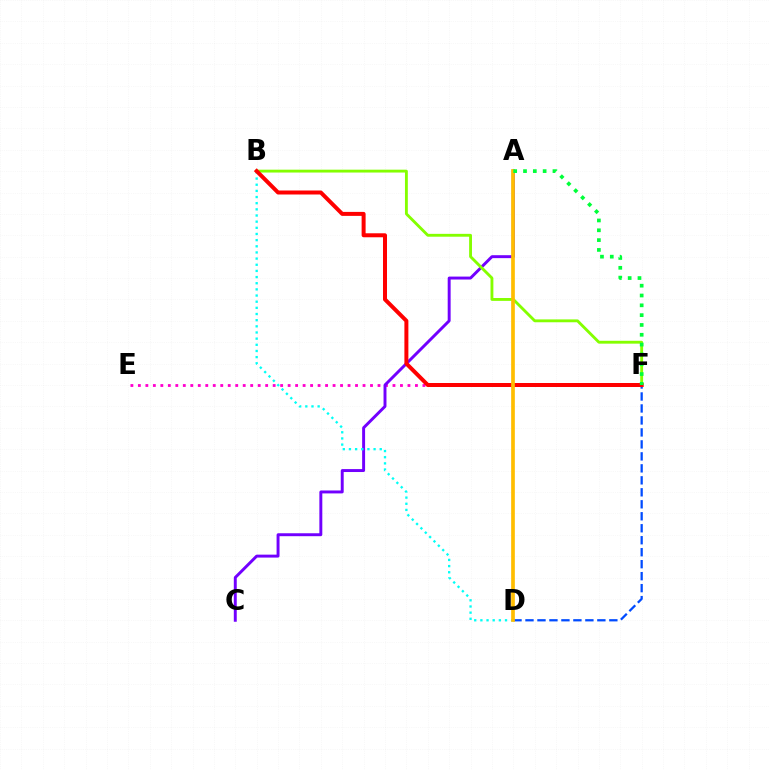{('E', 'F'): [{'color': '#ff00cf', 'line_style': 'dotted', 'thickness': 2.03}], ('A', 'C'): [{'color': '#7200ff', 'line_style': 'solid', 'thickness': 2.12}], ('B', 'D'): [{'color': '#00fff6', 'line_style': 'dotted', 'thickness': 1.67}], ('B', 'F'): [{'color': '#84ff00', 'line_style': 'solid', 'thickness': 2.06}, {'color': '#ff0000', 'line_style': 'solid', 'thickness': 2.87}], ('D', 'F'): [{'color': '#004bff', 'line_style': 'dashed', 'thickness': 1.63}], ('A', 'D'): [{'color': '#ffbd00', 'line_style': 'solid', 'thickness': 2.66}], ('A', 'F'): [{'color': '#00ff39', 'line_style': 'dotted', 'thickness': 2.67}]}